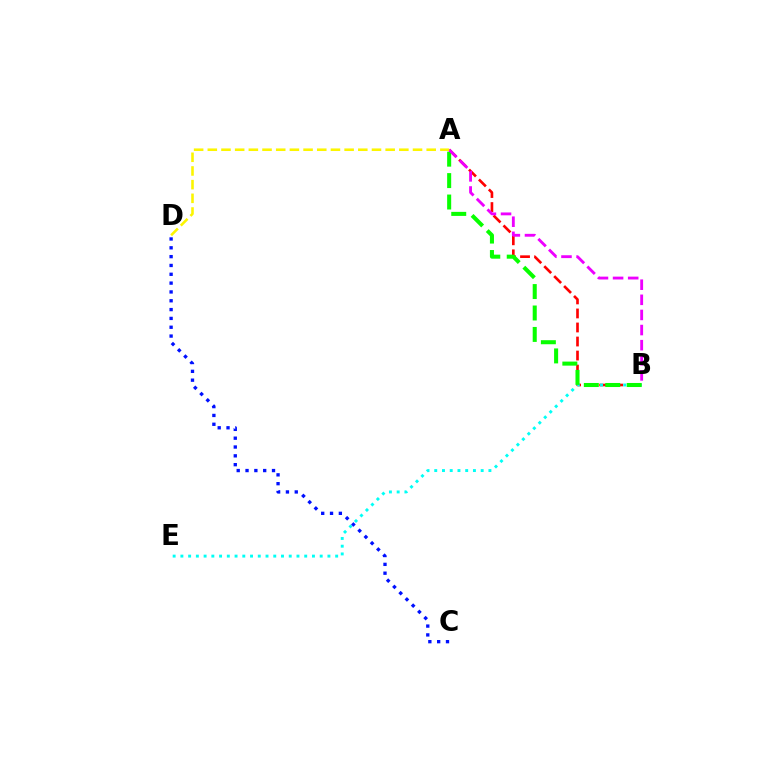{('A', 'B'): [{'color': '#ff0000', 'line_style': 'dashed', 'thickness': 1.91}, {'color': '#08ff00', 'line_style': 'dashed', 'thickness': 2.91}, {'color': '#ee00ff', 'line_style': 'dashed', 'thickness': 2.05}], ('B', 'E'): [{'color': '#00fff6', 'line_style': 'dotted', 'thickness': 2.1}], ('A', 'D'): [{'color': '#fcf500', 'line_style': 'dashed', 'thickness': 1.86}], ('C', 'D'): [{'color': '#0010ff', 'line_style': 'dotted', 'thickness': 2.4}]}